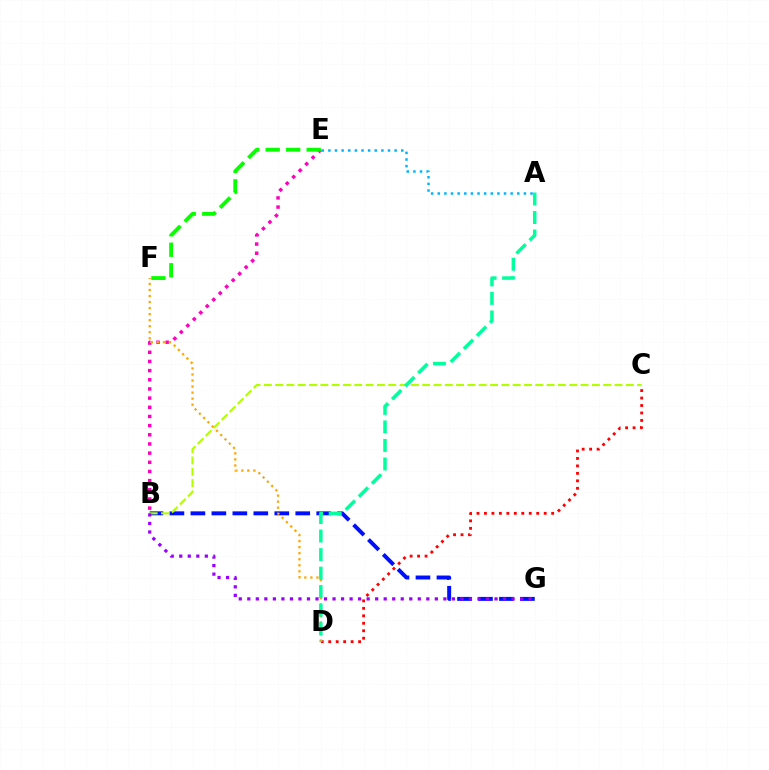{('B', 'G'): [{'color': '#0010ff', 'line_style': 'dashed', 'thickness': 2.85}, {'color': '#9b00ff', 'line_style': 'dotted', 'thickness': 2.32}], ('B', 'E'): [{'color': '#ff00bd', 'line_style': 'dotted', 'thickness': 2.49}], ('B', 'C'): [{'color': '#b3ff00', 'line_style': 'dashed', 'thickness': 1.54}], ('E', 'F'): [{'color': '#08ff00', 'line_style': 'dashed', 'thickness': 2.78}], ('C', 'D'): [{'color': '#ff0000', 'line_style': 'dotted', 'thickness': 2.03}], ('A', 'E'): [{'color': '#00b5ff', 'line_style': 'dotted', 'thickness': 1.8}], ('D', 'F'): [{'color': '#ffa500', 'line_style': 'dotted', 'thickness': 1.64}], ('A', 'D'): [{'color': '#00ff9d', 'line_style': 'dashed', 'thickness': 2.52}]}